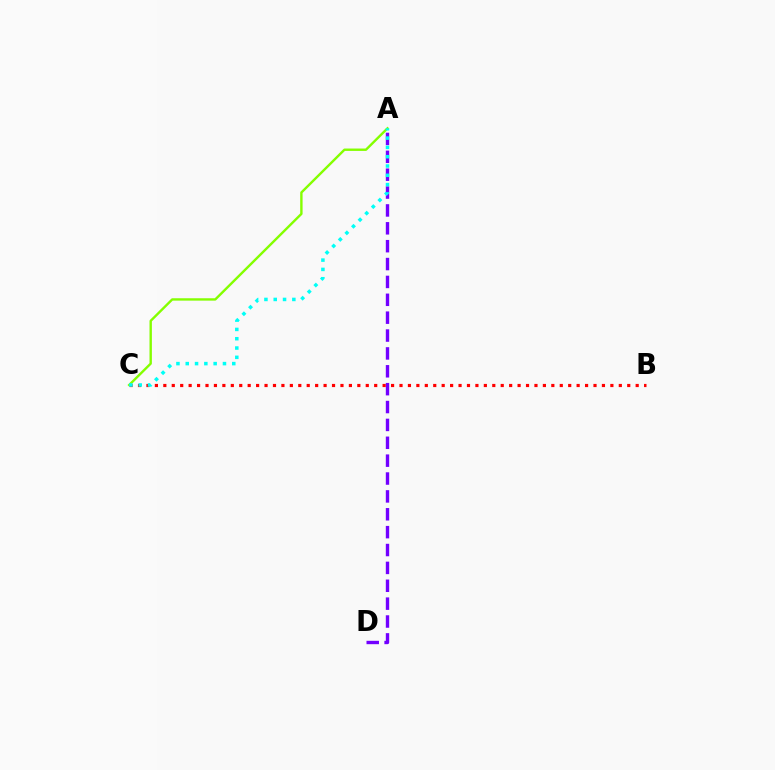{('A', 'D'): [{'color': '#7200ff', 'line_style': 'dashed', 'thickness': 2.43}], ('B', 'C'): [{'color': '#ff0000', 'line_style': 'dotted', 'thickness': 2.29}], ('A', 'C'): [{'color': '#84ff00', 'line_style': 'solid', 'thickness': 1.72}, {'color': '#00fff6', 'line_style': 'dotted', 'thickness': 2.53}]}